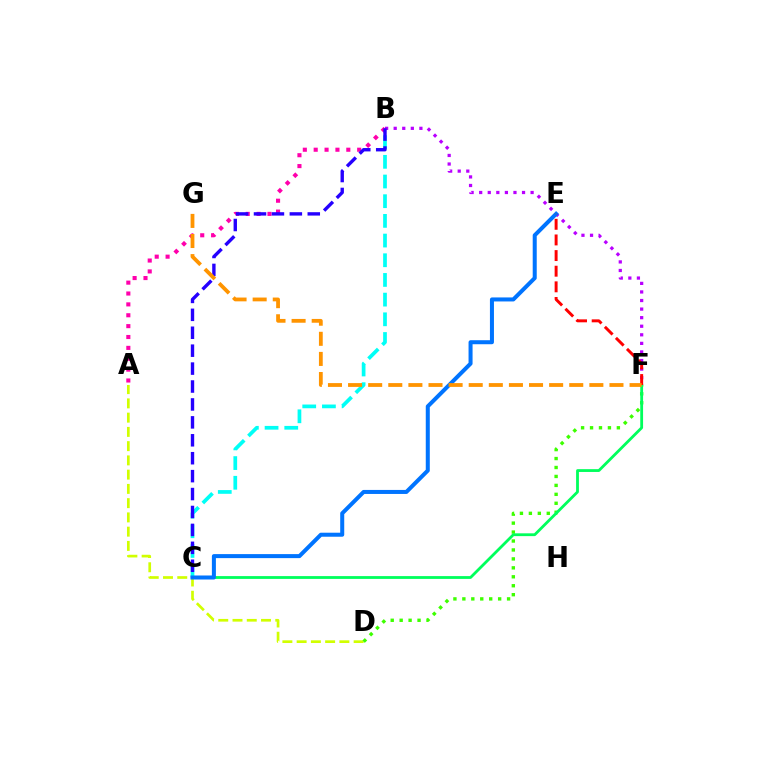{('B', 'C'): [{'color': '#00fff6', 'line_style': 'dashed', 'thickness': 2.67}, {'color': '#2500ff', 'line_style': 'dashed', 'thickness': 2.43}], ('A', 'D'): [{'color': '#d1ff00', 'line_style': 'dashed', 'thickness': 1.94}], ('D', 'F'): [{'color': '#3dff00', 'line_style': 'dotted', 'thickness': 2.43}], ('A', 'B'): [{'color': '#ff00ac', 'line_style': 'dotted', 'thickness': 2.95}], ('B', 'F'): [{'color': '#b900ff', 'line_style': 'dotted', 'thickness': 2.33}], ('C', 'F'): [{'color': '#00ff5c', 'line_style': 'solid', 'thickness': 2.02}], ('C', 'E'): [{'color': '#0074ff', 'line_style': 'solid', 'thickness': 2.89}], ('E', 'F'): [{'color': '#ff0000', 'line_style': 'dashed', 'thickness': 2.12}], ('F', 'G'): [{'color': '#ff9400', 'line_style': 'dashed', 'thickness': 2.73}]}